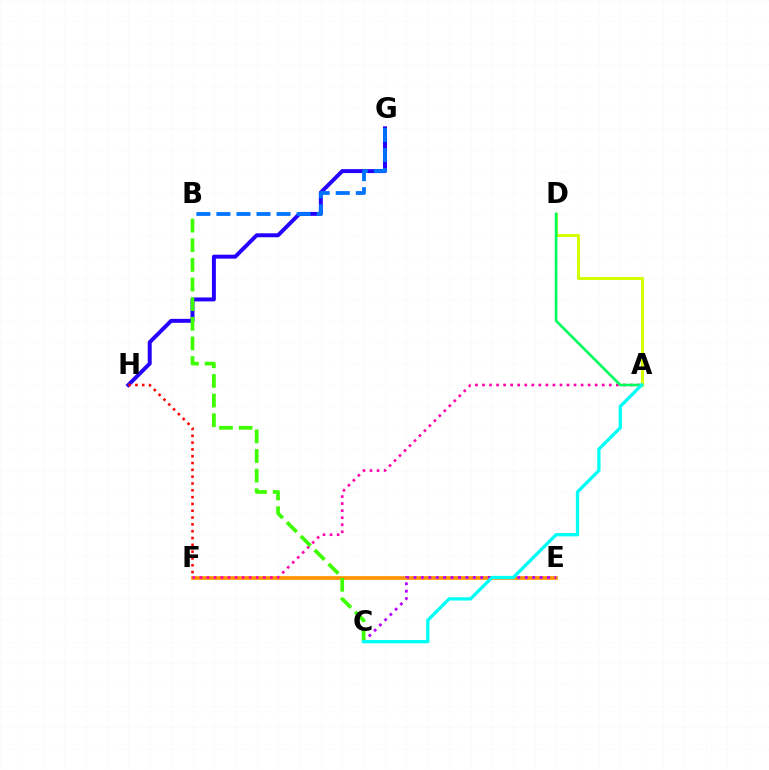{('G', 'H'): [{'color': '#2500ff', 'line_style': 'solid', 'thickness': 2.85}], ('E', 'F'): [{'color': '#ff9400', 'line_style': 'solid', 'thickness': 2.66}], ('A', 'F'): [{'color': '#ff00ac', 'line_style': 'dotted', 'thickness': 1.91}], ('C', 'E'): [{'color': '#b900ff', 'line_style': 'dotted', 'thickness': 2.02}], ('B', 'G'): [{'color': '#0074ff', 'line_style': 'dashed', 'thickness': 2.72}], ('A', 'D'): [{'color': '#d1ff00', 'line_style': 'solid', 'thickness': 2.19}, {'color': '#00ff5c', 'line_style': 'solid', 'thickness': 1.9}], ('B', 'C'): [{'color': '#3dff00', 'line_style': 'dashed', 'thickness': 2.67}], ('A', 'C'): [{'color': '#00fff6', 'line_style': 'solid', 'thickness': 2.37}], ('F', 'H'): [{'color': '#ff0000', 'line_style': 'dotted', 'thickness': 1.85}]}